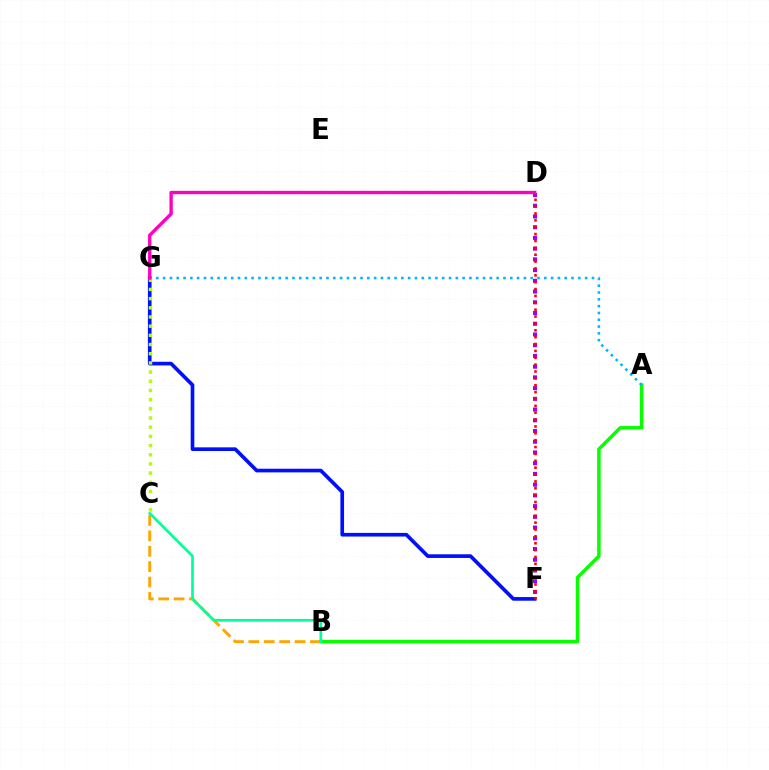{('A', 'B'): [{'color': '#08ff00', 'line_style': 'solid', 'thickness': 2.5}], ('D', 'F'): [{'color': '#9b00ff', 'line_style': 'dotted', 'thickness': 2.91}, {'color': '#ff0000', 'line_style': 'dotted', 'thickness': 1.87}], ('F', 'G'): [{'color': '#0010ff', 'line_style': 'solid', 'thickness': 2.63}], ('B', 'C'): [{'color': '#ffa500', 'line_style': 'dashed', 'thickness': 2.09}, {'color': '#00ff9d', 'line_style': 'solid', 'thickness': 1.93}], ('A', 'G'): [{'color': '#00b5ff', 'line_style': 'dotted', 'thickness': 1.85}], ('C', 'G'): [{'color': '#b3ff00', 'line_style': 'dotted', 'thickness': 2.5}], ('D', 'G'): [{'color': '#ff00bd', 'line_style': 'solid', 'thickness': 2.41}]}